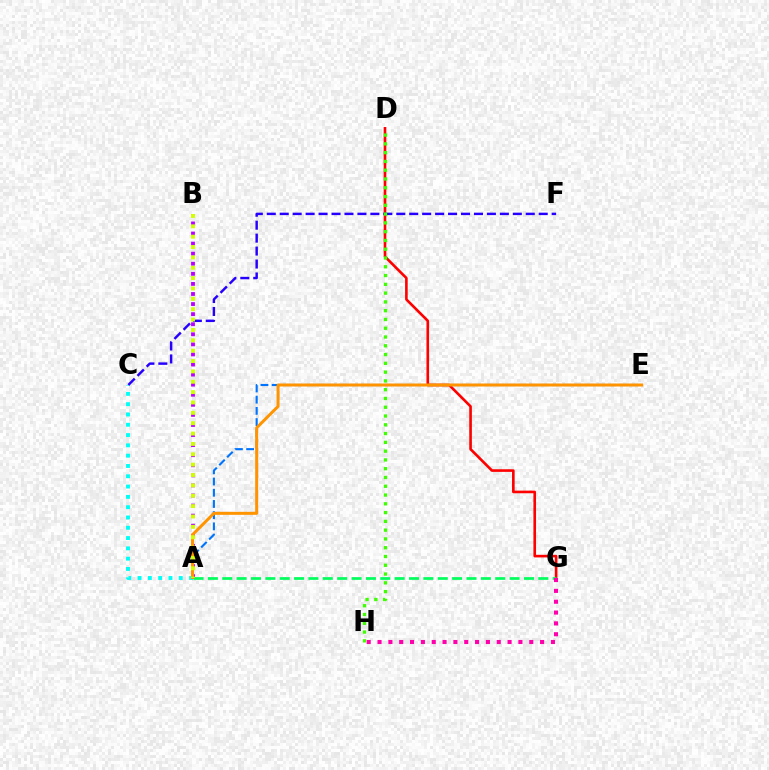{('D', 'G'): [{'color': '#ff0000', 'line_style': 'solid', 'thickness': 1.89}], ('A', 'B'): [{'color': '#b900ff', 'line_style': 'dotted', 'thickness': 2.74}, {'color': '#d1ff00', 'line_style': 'dotted', 'thickness': 2.82}], ('A', 'E'): [{'color': '#0074ff', 'line_style': 'dashed', 'thickness': 1.52}, {'color': '#ff9400', 'line_style': 'solid', 'thickness': 2.16}], ('A', 'C'): [{'color': '#00fff6', 'line_style': 'dotted', 'thickness': 2.8}], ('A', 'G'): [{'color': '#00ff5c', 'line_style': 'dashed', 'thickness': 1.95}], ('C', 'F'): [{'color': '#2500ff', 'line_style': 'dashed', 'thickness': 1.76}], ('D', 'H'): [{'color': '#3dff00', 'line_style': 'dotted', 'thickness': 2.39}], ('G', 'H'): [{'color': '#ff00ac', 'line_style': 'dotted', 'thickness': 2.94}]}